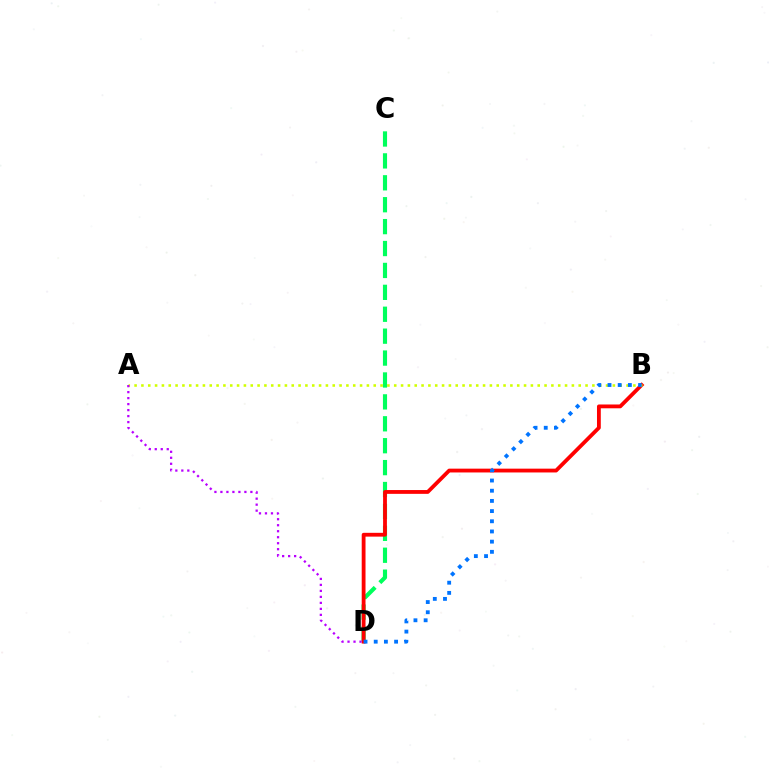{('C', 'D'): [{'color': '#00ff5c', 'line_style': 'dashed', 'thickness': 2.98}], ('B', 'D'): [{'color': '#ff0000', 'line_style': 'solid', 'thickness': 2.74}, {'color': '#0074ff', 'line_style': 'dotted', 'thickness': 2.77}], ('A', 'B'): [{'color': '#d1ff00', 'line_style': 'dotted', 'thickness': 1.86}], ('A', 'D'): [{'color': '#b900ff', 'line_style': 'dotted', 'thickness': 1.63}]}